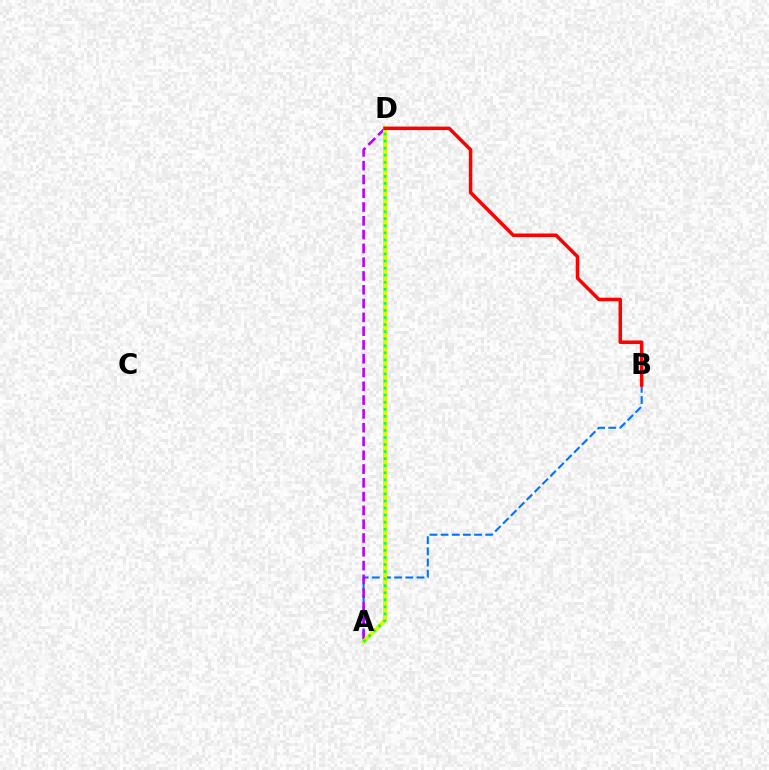{('A', 'B'): [{'color': '#0074ff', 'line_style': 'dashed', 'thickness': 1.52}], ('A', 'D'): [{'color': '#b900ff', 'line_style': 'dashed', 'thickness': 1.87}, {'color': '#d1ff00', 'line_style': 'solid', 'thickness': 2.94}, {'color': '#00ff5c', 'line_style': 'dotted', 'thickness': 1.92}], ('B', 'D'): [{'color': '#ff0000', 'line_style': 'solid', 'thickness': 2.54}]}